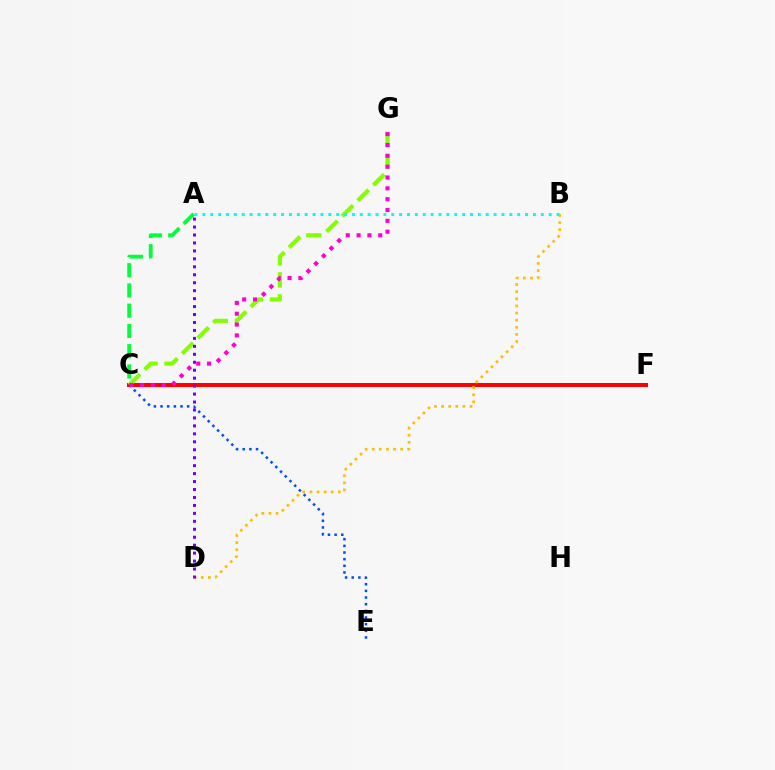{('A', 'C'): [{'color': '#00ff39', 'line_style': 'dashed', 'thickness': 2.75}], ('C', 'F'): [{'color': '#ff0000', 'line_style': 'solid', 'thickness': 2.88}], ('B', 'D'): [{'color': '#ffbd00', 'line_style': 'dotted', 'thickness': 1.93}], ('C', 'G'): [{'color': '#84ff00', 'line_style': 'dashed', 'thickness': 2.99}, {'color': '#ff00cf', 'line_style': 'dotted', 'thickness': 2.94}], ('C', 'E'): [{'color': '#004bff', 'line_style': 'dotted', 'thickness': 1.81}], ('A', 'D'): [{'color': '#7200ff', 'line_style': 'dotted', 'thickness': 2.16}], ('A', 'B'): [{'color': '#00fff6', 'line_style': 'dotted', 'thickness': 2.14}]}